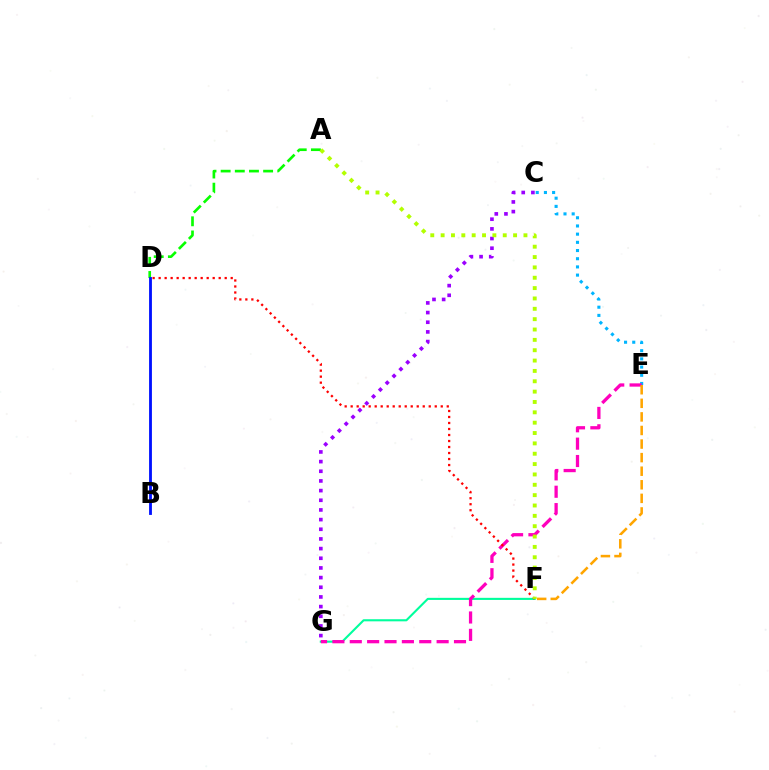{('F', 'G'): [{'color': '#00ff9d', 'line_style': 'solid', 'thickness': 1.52}], ('A', 'D'): [{'color': '#08ff00', 'line_style': 'dashed', 'thickness': 1.92}], ('C', 'E'): [{'color': '#00b5ff', 'line_style': 'dotted', 'thickness': 2.23}], ('C', 'G'): [{'color': '#9b00ff', 'line_style': 'dotted', 'thickness': 2.63}], ('B', 'D'): [{'color': '#0010ff', 'line_style': 'solid', 'thickness': 2.04}], ('E', 'G'): [{'color': '#ff00bd', 'line_style': 'dashed', 'thickness': 2.36}], ('D', 'F'): [{'color': '#ff0000', 'line_style': 'dotted', 'thickness': 1.63}], ('A', 'F'): [{'color': '#b3ff00', 'line_style': 'dotted', 'thickness': 2.81}], ('E', 'F'): [{'color': '#ffa500', 'line_style': 'dashed', 'thickness': 1.84}]}